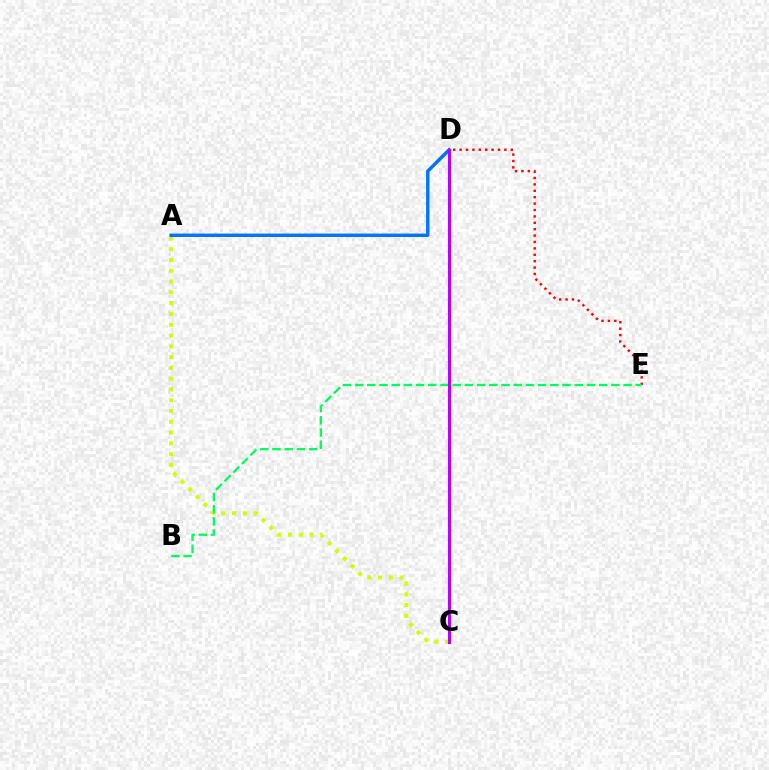{('A', 'C'): [{'color': '#d1ff00', 'line_style': 'dotted', 'thickness': 2.93}], ('D', 'E'): [{'color': '#ff0000', 'line_style': 'dotted', 'thickness': 1.74}], ('B', 'E'): [{'color': '#00ff5c', 'line_style': 'dashed', 'thickness': 1.66}], ('A', 'D'): [{'color': '#0074ff', 'line_style': 'solid', 'thickness': 2.44}], ('C', 'D'): [{'color': '#b900ff', 'line_style': 'solid', 'thickness': 2.22}]}